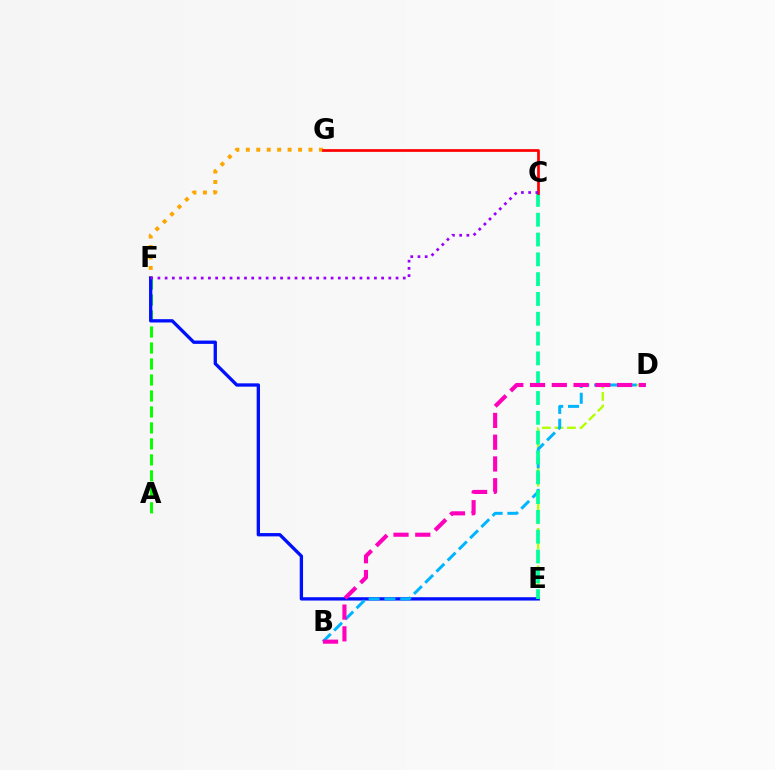{('A', 'F'): [{'color': '#08ff00', 'line_style': 'dashed', 'thickness': 2.17}], ('D', 'E'): [{'color': '#b3ff00', 'line_style': 'dashed', 'thickness': 1.7}], ('F', 'G'): [{'color': '#ffa500', 'line_style': 'dotted', 'thickness': 2.84}], ('E', 'F'): [{'color': '#0010ff', 'line_style': 'solid', 'thickness': 2.39}], ('B', 'D'): [{'color': '#00b5ff', 'line_style': 'dashed', 'thickness': 2.15}, {'color': '#ff00bd', 'line_style': 'dashed', 'thickness': 2.96}], ('C', 'E'): [{'color': '#00ff9d', 'line_style': 'dashed', 'thickness': 2.69}], ('C', 'G'): [{'color': '#ff0000', 'line_style': 'solid', 'thickness': 1.96}], ('C', 'F'): [{'color': '#9b00ff', 'line_style': 'dotted', 'thickness': 1.96}]}